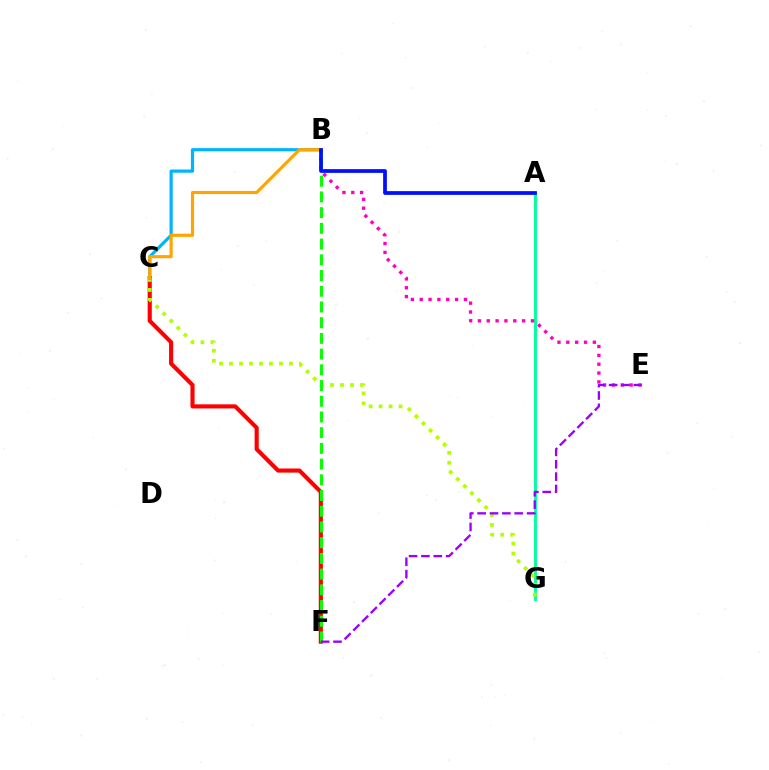{('C', 'F'): [{'color': '#ff0000', 'line_style': 'solid', 'thickness': 2.97}], ('A', 'G'): [{'color': '#00ff9d', 'line_style': 'solid', 'thickness': 2.08}], ('C', 'G'): [{'color': '#b3ff00', 'line_style': 'dotted', 'thickness': 2.71}], ('B', 'C'): [{'color': '#00b5ff', 'line_style': 'solid', 'thickness': 2.31}, {'color': '#ffa500', 'line_style': 'solid', 'thickness': 2.27}], ('B', 'F'): [{'color': '#08ff00', 'line_style': 'dashed', 'thickness': 2.14}], ('B', 'E'): [{'color': '#ff00bd', 'line_style': 'dotted', 'thickness': 2.4}], ('E', 'F'): [{'color': '#9b00ff', 'line_style': 'dashed', 'thickness': 1.68}], ('A', 'B'): [{'color': '#0010ff', 'line_style': 'solid', 'thickness': 2.7}]}